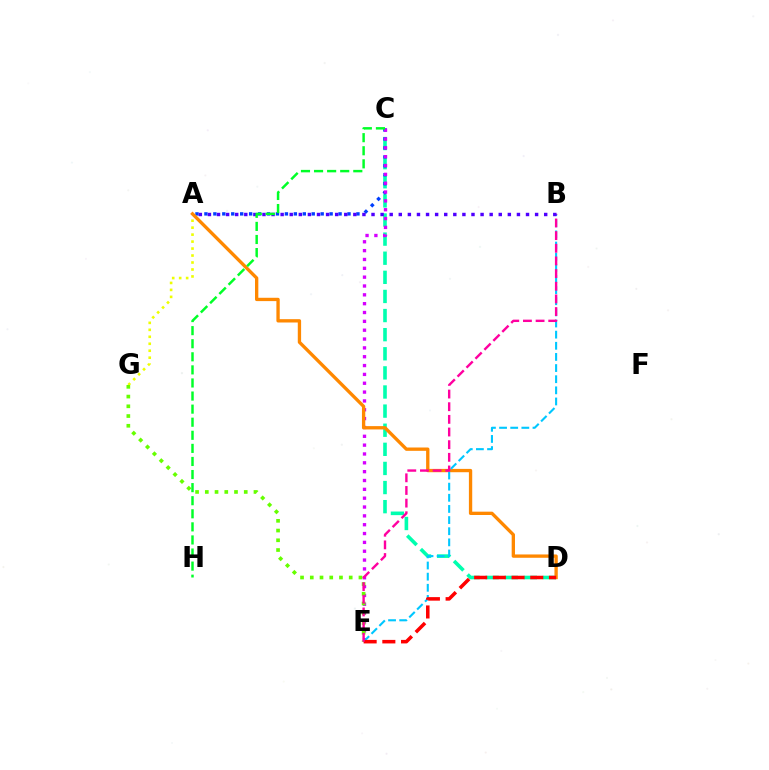{('C', 'D'): [{'color': '#00ffaf', 'line_style': 'dashed', 'thickness': 2.6}], ('A', 'G'): [{'color': '#eeff00', 'line_style': 'dotted', 'thickness': 1.89}], ('A', 'C'): [{'color': '#003fff', 'line_style': 'dotted', 'thickness': 2.43}], ('C', 'E'): [{'color': '#d600ff', 'line_style': 'dotted', 'thickness': 2.4}], ('A', 'D'): [{'color': '#ff8800', 'line_style': 'solid', 'thickness': 2.39}], ('E', 'G'): [{'color': '#66ff00', 'line_style': 'dotted', 'thickness': 2.64}], ('B', 'E'): [{'color': '#00c7ff', 'line_style': 'dashed', 'thickness': 1.51}, {'color': '#ff00a0', 'line_style': 'dashed', 'thickness': 1.72}], ('D', 'E'): [{'color': '#ff0000', 'line_style': 'dashed', 'thickness': 2.54}], ('A', 'B'): [{'color': '#4f00ff', 'line_style': 'dotted', 'thickness': 2.47}], ('C', 'H'): [{'color': '#00ff27', 'line_style': 'dashed', 'thickness': 1.78}]}